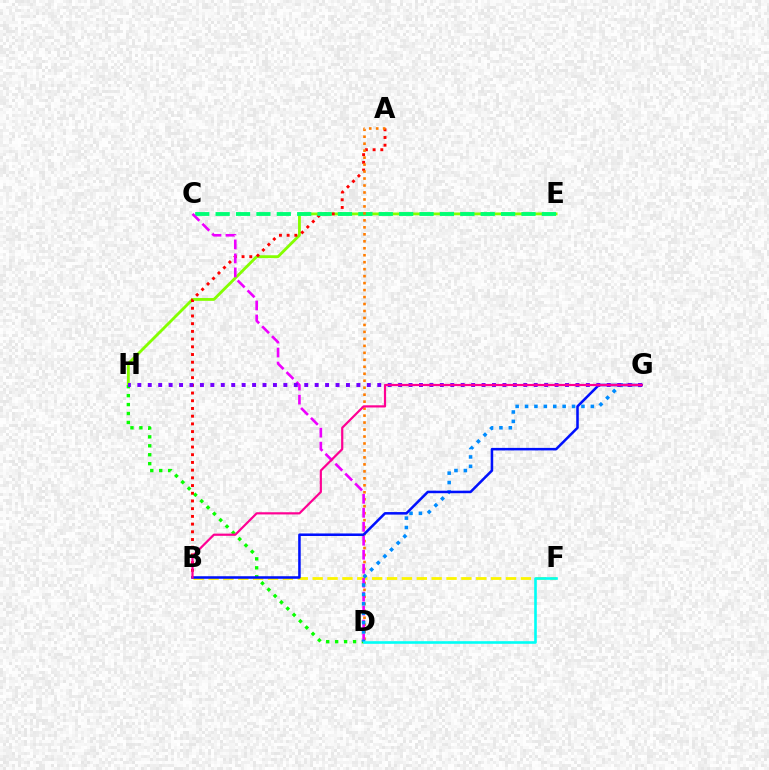{('E', 'H'): [{'color': '#84ff00', 'line_style': 'solid', 'thickness': 2.04}], ('D', 'H'): [{'color': '#08ff00', 'line_style': 'dotted', 'thickness': 2.43}], ('A', 'B'): [{'color': '#ff0000', 'line_style': 'dotted', 'thickness': 2.09}], ('B', 'F'): [{'color': '#fcf500', 'line_style': 'dashed', 'thickness': 2.02}], ('C', 'E'): [{'color': '#00ff74', 'line_style': 'dashed', 'thickness': 2.77}], ('A', 'D'): [{'color': '#ff7c00', 'line_style': 'dotted', 'thickness': 1.89}], ('C', 'D'): [{'color': '#ee00ff', 'line_style': 'dashed', 'thickness': 1.9}], ('D', 'G'): [{'color': '#008cff', 'line_style': 'dotted', 'thickness': 2.55}], ('B', 'G'): [{'color': '#0010ff', 'line_style': 'solid', 'thickness': 1.83}, {'color': '#ff0094', 'line_style': 'solid', 'thickness': 1.58}], ('G', 'H'): [{'color': '#7200ff', 'line_style': 'dotted', 'thickness': 2.83}], ('D', 'F'): [{'color': '#00fff6', 'line_style': 'solid', 'thickness': 1.89}]}